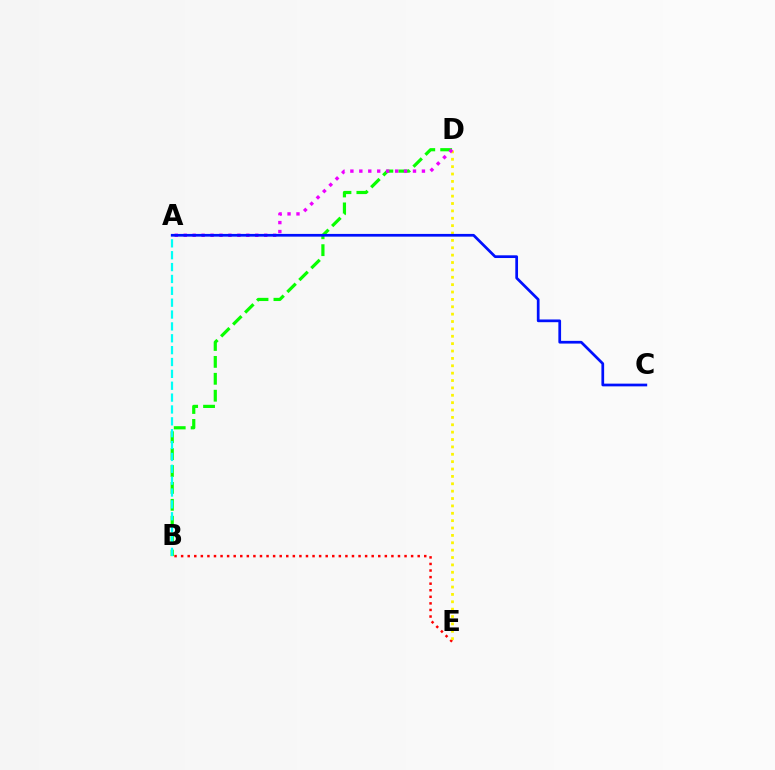{('B', 'E'): [{'color': '#ff0000', 'line_style': 'dotted', 'thickness': 1.79}], ('D', 'E'): [{'color': '#fcf500', 'line_style': 'dotted', 'thickness': 2.0}], ('B', 'D'): [{'color': '#08ff00', 'line_style': 'dashed', 'thickness': 2.3}], ('A', 'B'): [{'color': '#00fff6', 'line_style': 'dashed', 'thickness': 1.61}], ('A', 'D'): [{'color': '#ee00ff', 'line_style': 'dotted', 'thickness': 2.43}], ('A', 'C'): [{'color': '#0010ff', 'line_style': 'solid', 'thickness': 1.96}]}